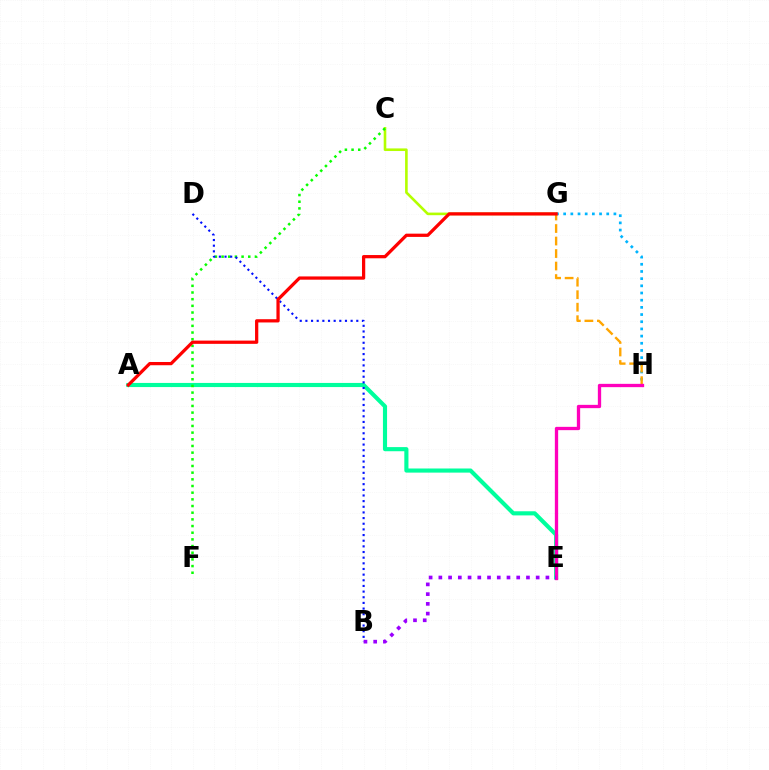{('C', 'G'): [{'color': '#b3ff00', 'line_style': 'solid', 'thickness': 1.88}], ('G', 'H'): [{'color': '#00b5ff', 'line_style': 'dotted', 'thickness': 1.95}, {'color': '#ffa500', 'line_style': 'dashed', 'thickness': 1.7}], ('A', 'E'): [{'color': '#00ff9d', 'line_style': 'solid', 'thickness': 2.97}], ('E', 'H'): [{'color': '#ff00bd', 'line_style': 'solid', 'thickness': 2.38}], ('C', 'F'): [{'color': '#08ff00', 'line_style': 'dotted', 'thickness': 1.81}], ('B', 'D'): [{'color': '#0010ff', 'line_style': 'dotted', 'thickness': 1.54}], ('A', 'G'): [{'color': '#ff0000', 'line_style': 'solid', 'thickness': 2.34}], ('B', 'E'): [{'color': '#9b00ff', 'line_style': 'dotted', 'thickness': 2.64}]}